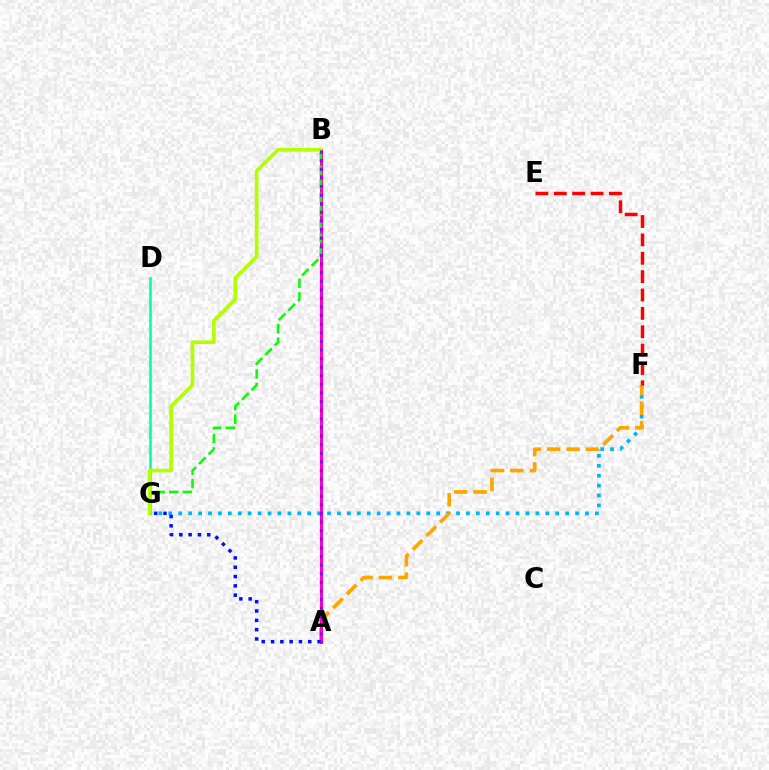{('F', 'G'): [{'color': '#00b5ff', 'line_style': 'dotted', 'thickness': 2.7}], ('A', 'F'): [{'color': '#ffa500', 'line_style': 'dashed', 'thickness': 2.63}], ('E', 'F'): [{'color': '#ff0000', 'line_style': 'dashed', 'thickness': 2.5}], ('A', 'B'): [{'color': '#ff00bd', 'line_style': 'solid', 'thickness': 2.18}, {'color': '#9b00ff', 'line_style': 'dotted', 'thickness': 2.34}], ('A', 'G'): [{'color': '#0010ff', 'line_style': 'dotted', 'thickness': 2.53}], ('B', 'G'): [{'color': '#08ff00', 'line_style': 'dashed', 'thickness': 1.84}, {'color': '#b3ff00', 'line_style': 'solid', 'thickness': 2.64}], ('D', 'G'): [{'color': '#00ff9d', 'line_style': 'solid', 'thickness': 1.82}]}